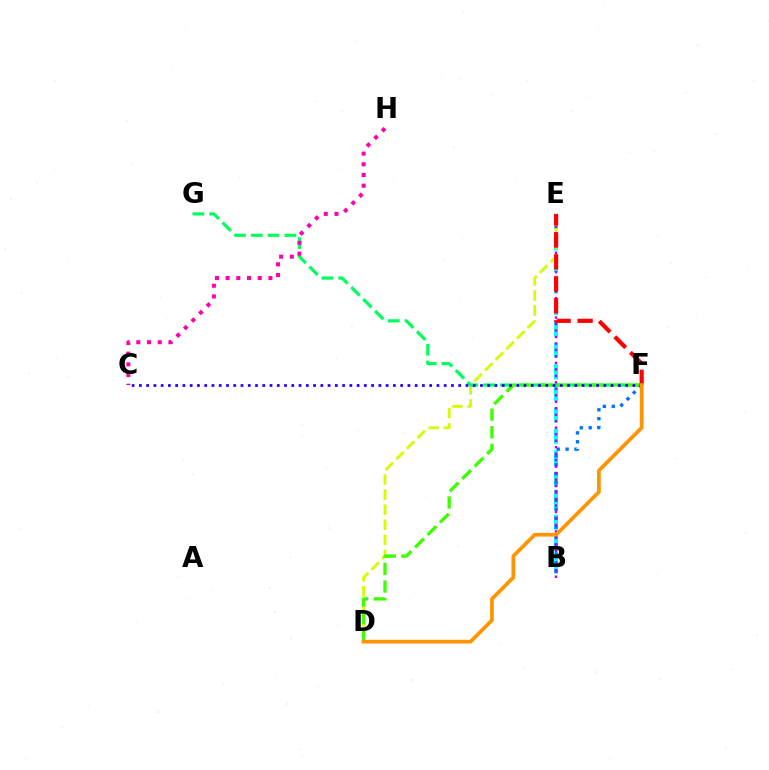{('B', 'E'): [{'color': '#00fff6', 'line_style': 'dashed', 'thickness': 2.92}, {'color': '#b900ff', 'line_style': 'dotted', 'thickness': 1.76}], ('D', 'E'): [{'color': '#d1ff00', 'line_style': 'dashed', 'thickness': 2.05}], ('F', 'G'): [{'color': '#00ff5c', 'line_style': 'dashed', 'thickness': 2.28}], ('D', 'F'): [{'color': '#3dff00', 'line_style': 'dashed', 'thickness': 2.39}, {'color': '#ff9400', 'line_style': 'solid', 'thickness': 2.67}], ('B', 'F'): [{'color': '#0074ff', 'line_style': 'dotted', 'thickness': 2.42}], ('C', 'F'): [{'color': '#2500ff', 'line_style': 'dotted', 'thickness': 1.97}], ('E', 'F'): [{'color': '#ff0000', 'line_style': 'dashed', 'thickness': 2.99}], ('C', 'H'): [{'color': '#ff00ac', 'line_style': 'dotted', 'thickness': 2.91}]}